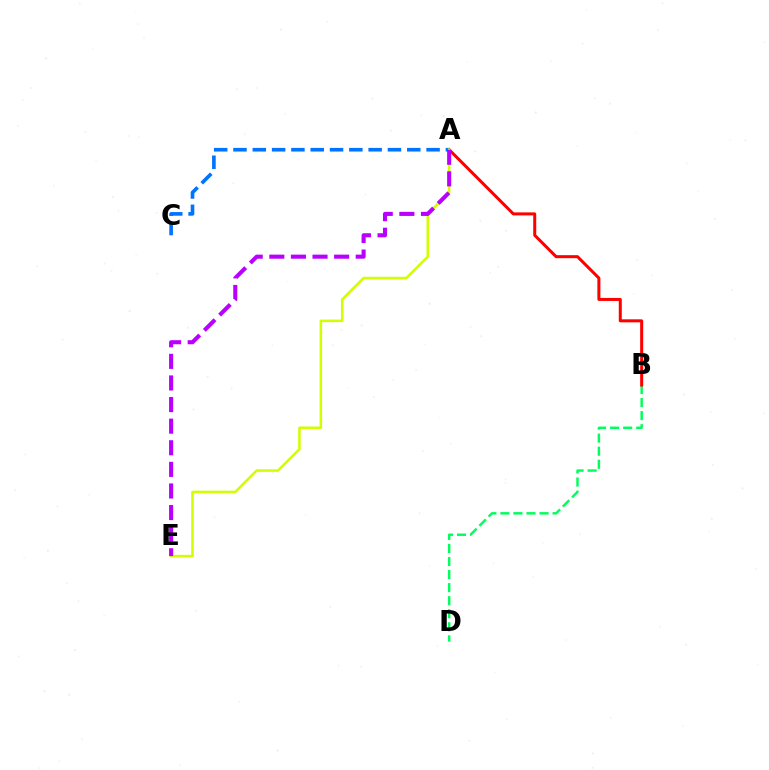{('B', 'D'): [{'color': '#00ff5c', 'line_style': 'dashed', 'thickness': 1.77}], ('A', 'B'): [{'color': '#ff0000', 'line_style': 'solid', 'thickness': 2.17}], ('A', 'C'): [{'color': '#0074ff', 'line_style': 'dashed', 'thickness': 2.62}], ('A', 'E'): [{'color': '#d1ff00', 'line_style': 'solid', 'thickness': 1.85}, {'color': '#b900ff', 'line_style': 'dashed', 'thickness': 2.93}]}